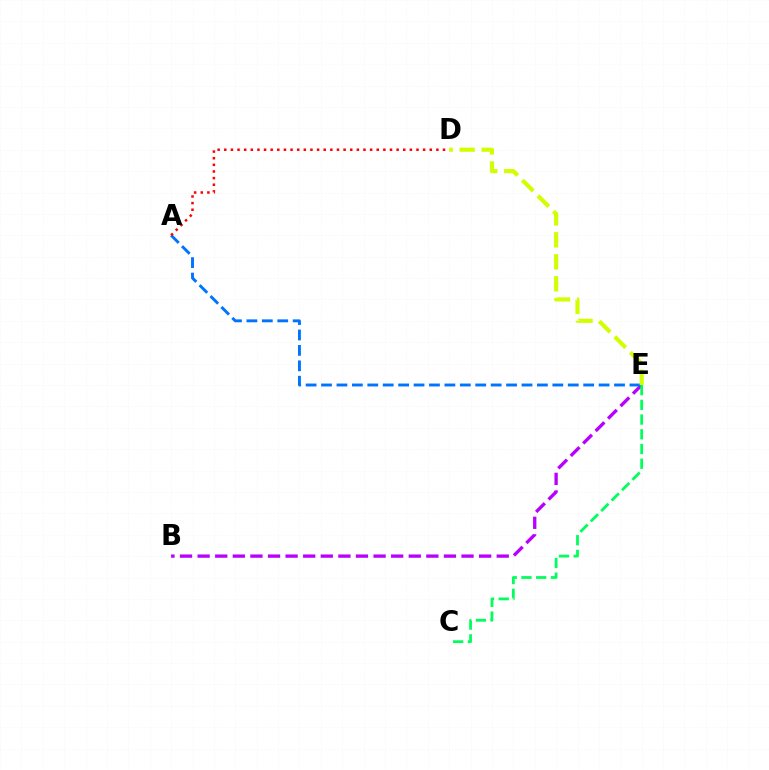{('B', 'E'): [{'color': '#b900ff', 'line_style': 'dashed', 'thickness': 2.39}], ('A', 'E'): [{'color': '#0074ff', 'line_style': 'dashed', 'thickness': 2.09}], ('C', 'E'): [{'color': '#00ff5c', 'line_style': 'dashed', 'thickness': 2.0}], ('A', 'D'): [{'color': '#ff0000', 'line_style': 'dotted', 'thickness': 1.8}], ('D', 'E'): [{'color': '#d1ff00', 'line_style': 'dashed', 'thickness': 2.99}]}